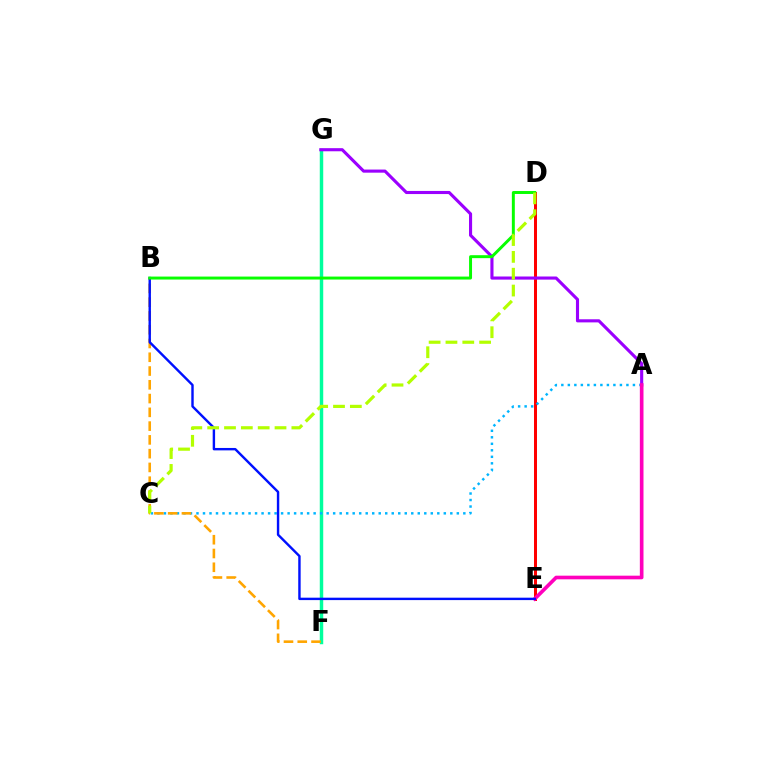{('F', 'G'): [{'color': '#00ff9d', 'line_style': 'solid', 'thickness': 2.49}], ('D', 'E'): [{'color': '#ff0000', 'line_style': 'solid', 'thickness': 2.16}], ('A', 'C'): [{'color': '#00b5ff', 'line_style': 'dotted', 'thickness': 1.77}], ('A', 'G'): [{'color': '#9b00ff', 'line_style': 'solid', 'thickness': 2.24}], ('A', 'E'): [{'color': '#ff00bd', 'line_style': 'solid', 'thickness': 2.63}], ('B', 'F'): [{'color': '#ffa500', 'line_style': 'dashed', 'thickness': 1.87}], ('B', 'E'): [{'color': '#0010ff', 'line_style': 'solid', 'thickness': 1.74}], ('B', 'D'): [{'color': '#08ff00', 'line_style': 'solid', 'thickness': 2.13}], ('C', 'D'): [{'color': '#b3ff00', 'line_style': 'dashed', 'thickness': 2.29}]}